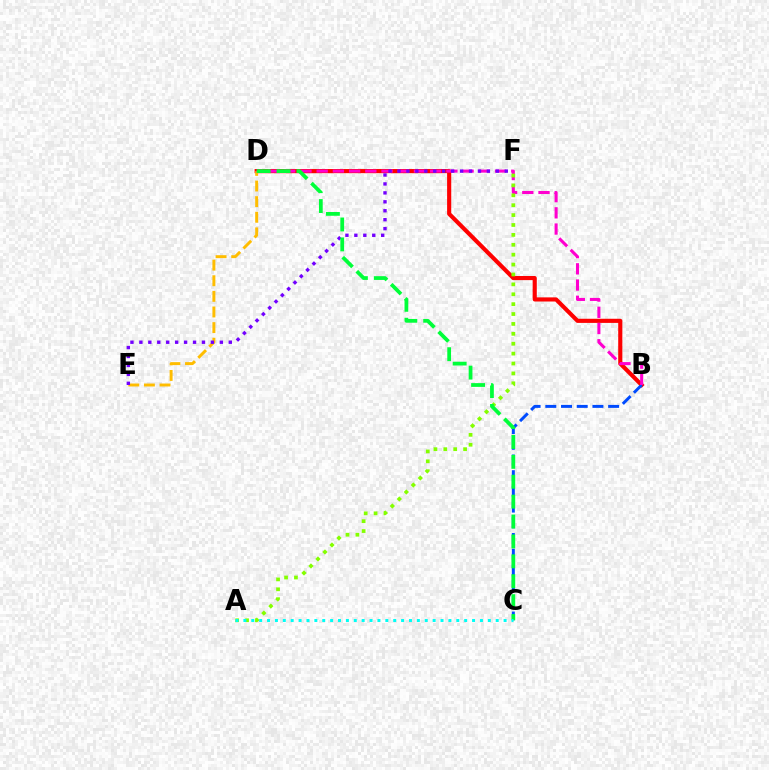{('B', 'D'): [{'color': '#ff0000', 'line_style': 'solid', 'thickness': 2.97}, {'color': '#ff00cf', 'line_style': 'dashed', 'thickness': 2.2}], ('B', 'C'): [{'color': '#004bff', 'line_style': 'dashed', 'thickness': 2.13}], ('D', 'E'): [{'color': '#ffbd00', 'line_style': 'dashed', 'thickness': 2.12}], ('E', 'F'): [{'color': '#7200ff', 'line_style': 'dotted', 'thickness': 2.43}], ('A', 'F'): [{'color': '#84ff00', 'line_style': 'dotted', 'thickness': 2.69}], ('C', 'D'): [{'color': '#00ff39', 'line_style': 'dashed', 'thickness': 2.7}], ('A', 'C'): [{'color': '#00fff6', 'line_style': 'dotted', 'thickness': 2.14}]}